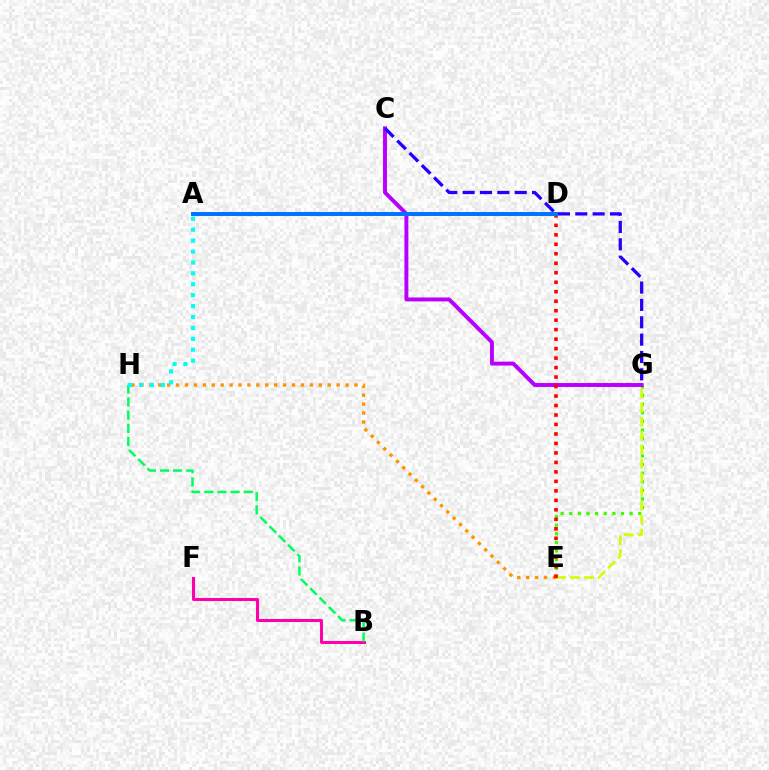{('E', 'G'): [{'color': '#3dff00', 'line_style': 'dotted', 'thickness': 2.34}, {'color': '#d1ff00', 'line_style': 'dashed', 'thickness': 1.9}], ('C', 'G'): [{'color': '#b900ff', 'line_style': 'solid', 'thickness': 2.83}, {'color': '#2500ff', 'line_style': 'dashed', 'thickness': 2.36}], ('E', 'H'): [{'color': '#ff9400', 'line_style': 'dotted', 'thickness': 2.42}], ('B', 'F'): [{'color': '#ff00ac', 'line_style': 'solid', 'thickness': 2.18}], ('D', 'E'): [{'color': '#ff0000', 'line_style': 'dotted', 'thickness': 2.58}], ('B', 'H'): [{'color': '#00ff5c', 'line_style': 'dashed', 'thickness': 1.79}], ('A', 'D'): [{'color': '#0074ff', 'line_style': 'solid', 'thickness': 2.85}], ('A', 'H'): [{'color': '#00fff6', 'line_style': 'dotted', 'thickness': 2.96}]}